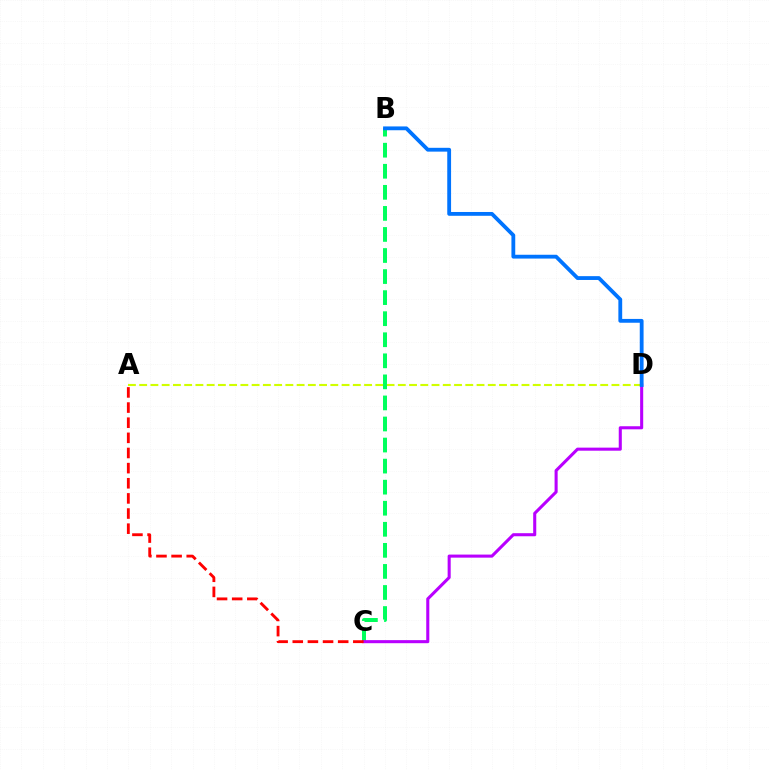{('A', 'D'): [{'color': '#d1ff00', 'line_style': 'dashed', 'thickness': 1.53}], ('B', 'C'): [{'color': '#00ff5c', 'line_style': 'dashed', 'thickness': 2.86}], ('C', 'D'): [{'color': '#b900ff', 'line_style': 'solid', 'thickness': 2.21}], ('A', 'C'): [{'color': '#ff0000', 'line_style': 'dashed', 'thickness': 2.06}], ('B', 'D'): [{'color': '#0074ff', 'line_style': 'solid', 'thickness': 2.75}]}